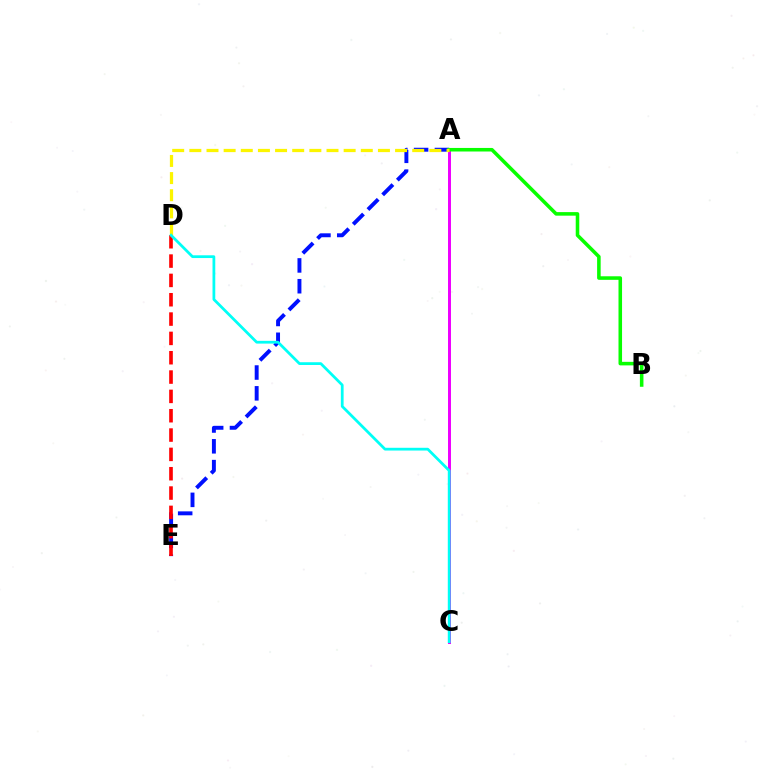{('A', 'C'): [{'color': '#ee00ff', 'line_style': 'solid', 'thickness': 2.14}], ('A', 'E'): [{'color': '#0010ff', 'line_style': 'dashed', 'thickness': 2.83}], ('A', 'B'): [{'color': '#08ff00', 'line_style': 'solid', 'thickness': 2.56}], ('A', 'D'): [{'color': '#fcf500', 'line_style': 'dashed', 'thickness': 2.33}], ('D', 'E'): [{'color': '#ff0000', 'line_style': 'dashed', 'thickness': 2.63}], ('C', 'D'): [{'color': '#00fff6', 'line_style': 'solid', 'thickness': 1.99}]}